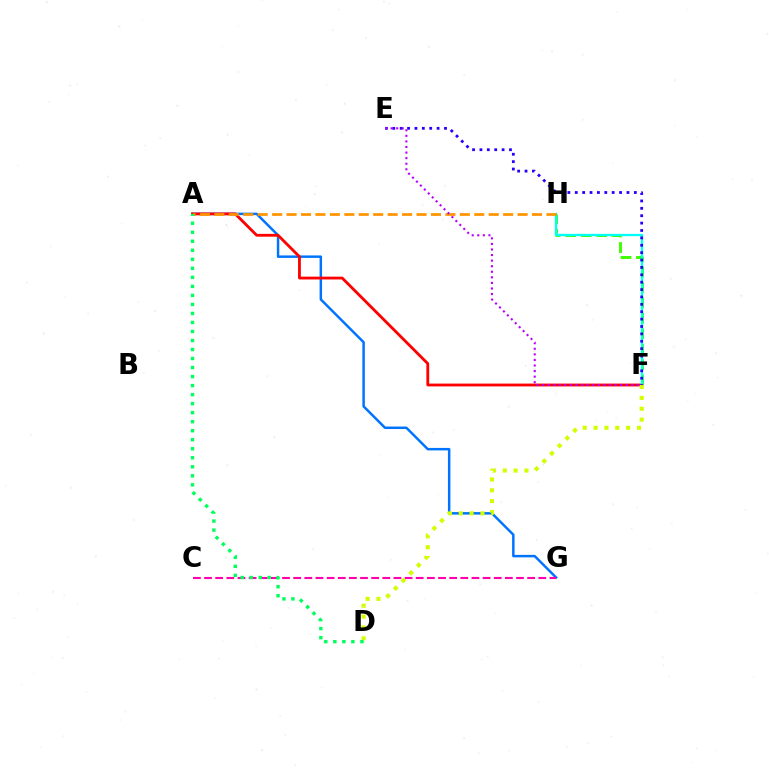{('A', 'G'): [{'color': '#0074ff', 'line_style': 'solid', 'thickness': 1.78}], ('F', 'H'): [{'color': '#3dff00', 'line_style': 'dashed', 'thickness': 2.1}, {'color': '#00fff6', 'line_style': 'solid', 'thickness': 1.65}], ('A', 'F'): [{'color': '#ff0000', 'line_style': 'solid', 'thickness': 2.03}], ('A', 'H'): [{'color': '#ff9400', 'line_style': 'dashed', 'thickness': 1.96}], ('E', 'F'): [{'color': '#2500ff', 'line_style': 'dotted', 'thickness': 2.01}, {'color': '#b900ff', 'line_style': 'dotted', 'thickness': 1.51}], ('C', 'G'): [{'color': '#ff00ac', 'line_style': 'dashed', 'thickness': 1.51}], ('D', 'F'): [{'color': '#d1ff00', 'line_style': 'dotted', 'thickness': 2.95}], ('A', 'D'): [{'color': '#00ff5c', 'line_style': 'dotted', 'thickness': 2.45}]}